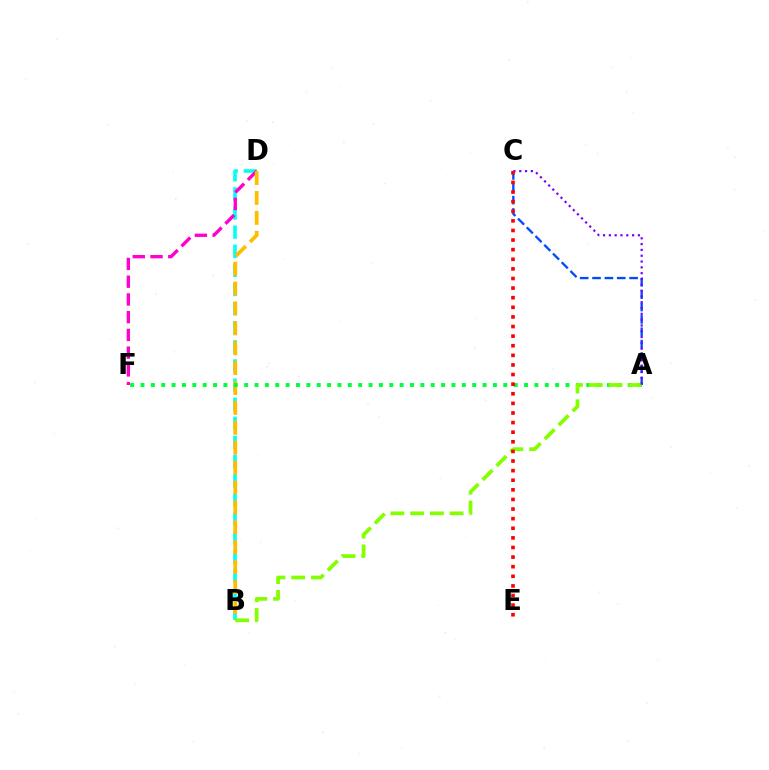{('B', 'D'): [{'color': '#00fff6', 'line_style': 'dashed', 'thickness': 2.6}, {'color': '#ffbd00', 'line_style': 'dashed', 'thickness': 2.7}], ('A', 'C'): [{'color': '#004bff', 'line_style': 'dashed', 'thickness': 1.68}, {'color': '#7200ff', 'line_style': 'dotted', 'thickness': 1.58}], ('D', 'F'): [{'color': '#ff00cf', 'line_style': 'dashed', 'thickness': 2.41}], ('A', 'F'): [{'color': '#00ff39', 'line_style': 'dotted', 'thickness': 2.82}], ('A', 'B'): [{'color': '#84ff00', 'line_style': 'dashed', 'thickness': 2.68}], ('C', 'E'): [{'color': '#ff0000', 'line_style': 'dotted', 'thickness': 2.61}]}